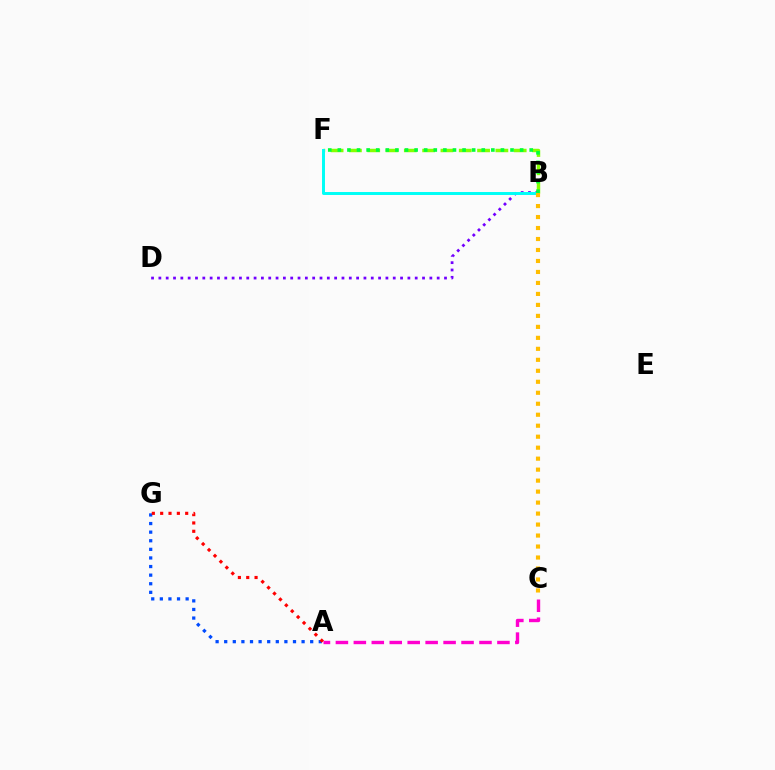{('B', 'F'): [{'color': '#84ff00', 'line_style': 'dashed', 'thickness': 2.49}, {'color': '#00fff6', 'line_style': 'solid', 'thickness': 2.13}, {'color': '#00ff39', 'line_style': 'dotted', 'thickness': 2.61}], ('B', 'D'): [{'color': '#7200ff', 'line_style': 'dotted', 'thickness': 1.99}], ('A', 'C'): [{'color': '#ff00cf', 'line_style': 'dashed', 'thickness': 2.44}], ('A', 'G'): [{'color': '#004bff', 'line_style': 'dotted', 'thickness': 2.34}, {'color': '#ff0000', 'line_style': 'dotted', 'thickness': 2.27}], ('B', 'C'): [{'color': '#ffbd00', 'line_style': 'dotted', 'thickness': 2.98}]}